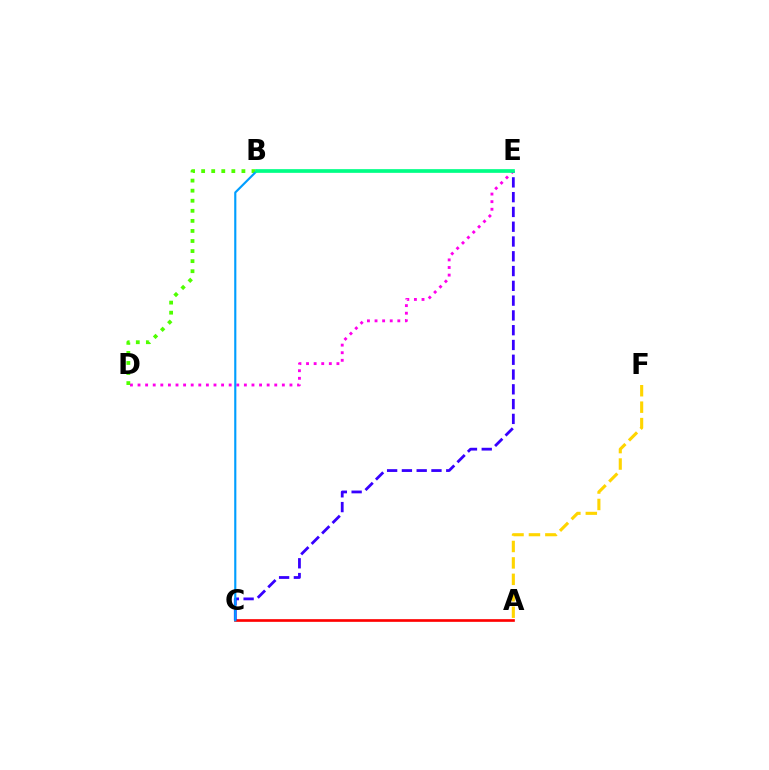{('A', 'F'): [{'color': '#ffd500', 'line_style': 'dashed', 'thickness': 2.23}], ('D', 'E'): [{'color': '#ff00ed', 'line_style': 'dotted', 'thickness': 2.06}], ('B', 'D'): [{'color': '#4fff00', 'line_style': 'dotted', 'thickness': 2.74}], ('A', 'C'): [{'color': '#ff0000', 'line_style': 'solid', 'thickness': 1.93}], ('C', 'E'): [{'color': '#3700ff', 'line_style': 'dashed', 'thickness': 2.01}], ('B', 'C'): [{'color': '#009eff', 'line_style': 'solid', 'thickness': 1.55}], ('B', 'E'): [{'color': '#00ff86', 'line_style': 'solid', 'thickness': 2.66}]}